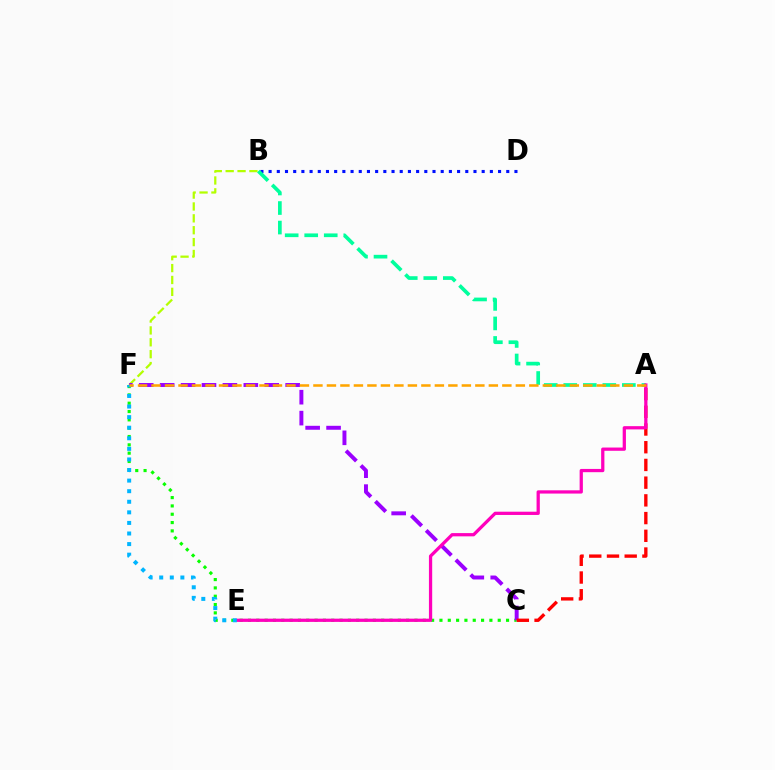{('B', 'F'): [{'color': '#b3ff00', 'line_style': 'dashed', 'thickness': 1.61}], ('C', 'F'): [{'color': '#08ff00', 'line_style': 'dotted', 'thickness': 2.26}, {'color': '#9b00ff', 'line_style': 'dashed', 'thickness': 2.84}], ('B', 'D'): [{'color': '#0010ff', 'line_style': 'dotted', 'thickness': 2.23}], ('A', 'C'): [{'color': '#ff0000', 'line_style': 'dashed', 'thickness': 2.41}], ('A', 'B'): [{'color': '#00ff9d', 'line_style': 'dashed', 'thickness': 2.65}], ('A', 'E'): [{'color': '#ff00bd', 'line_style': 'solid', 'thickness': 2.34}], ('E', 'F'): [{'color': '#00b5ff', 'line_style': 'dotted', 'thickness': 2.87}], ('A', 'F'): [{'color': '#ffa500', 'line_style': 'dashed', 'thickness': 1.83}]}